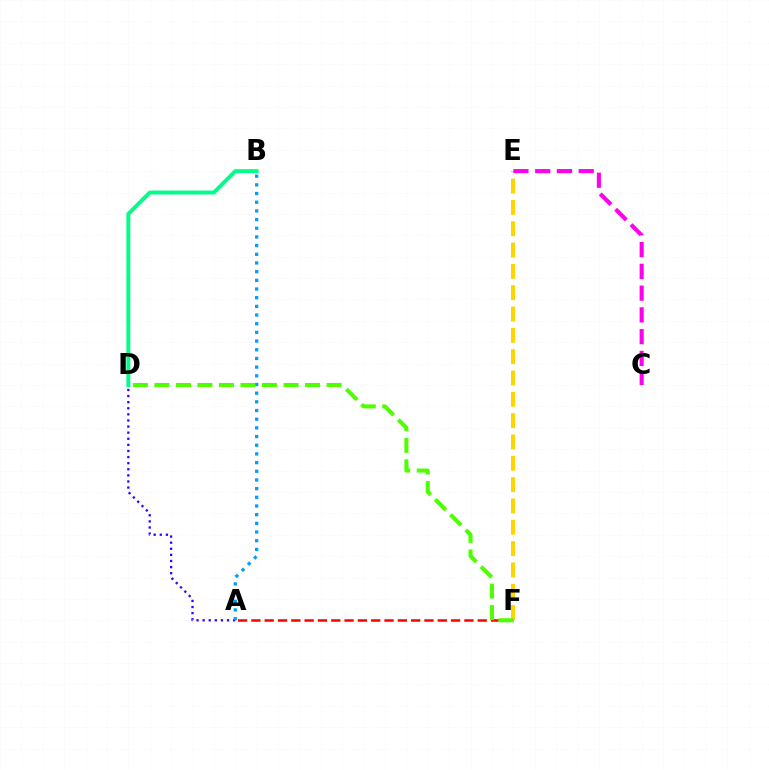{('A', 'F'): [{'color': '#ff0000', 'line_style': 'dashed', 'thickness': 1.81}], ('A', 'D'): [{'color': '#3700ff', 'line_style': 'dotted', 'thickness': 1.66}], ('E', 'F'): [{'color': '#ffd500', 'line_style': 'dashed', 'thickness': 2.9}], ('C', 'E'): [{'color': '#ff00ed', 'line_style': 'dashed', 'thickness': 2.96}], ('B', 'D'): [{'color': '#00ff86', 'line_style': 'solid', 'thickness': 2.81}], ('A', 'B'): [{'color': '#009eff', 'line_style': 'dotted', 'thickness': 2.36}], ('D', 'F'): [{'color': '#4fff00', 'line_style': 'dashed', 'thickness': 2.92}]}